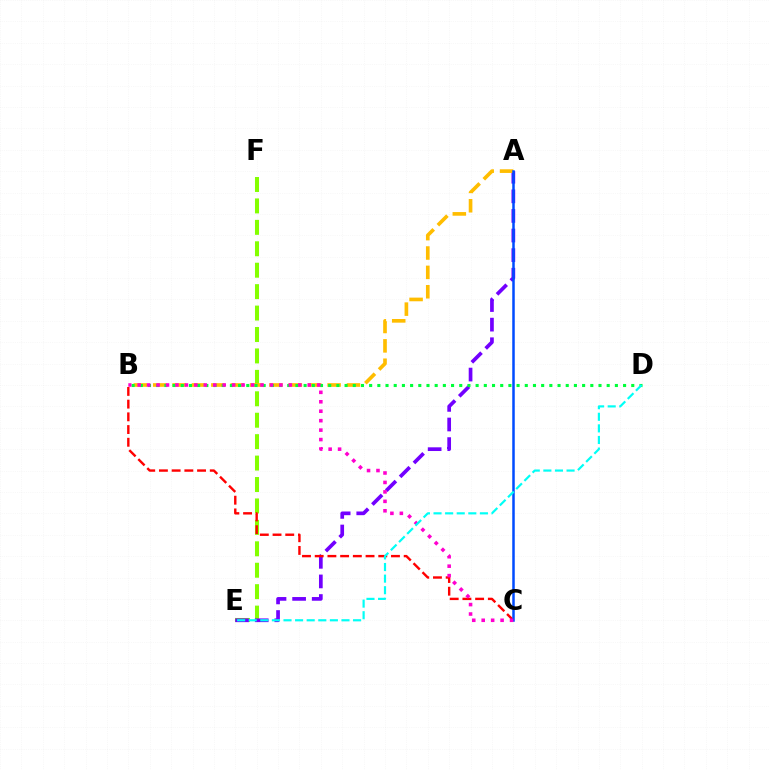{('E', 'F'): [{'color': '#84ff00', 'line_style': 'dashed', 'thickness': 2.91}], ('A', 'E'): [{'color': '#7200ff', 'line_style': 'dashed', 'thickness': 2.66}], ('A', 'B'): [{'color': '#ffbd00', 'line_style': 'dashed', 'thickness': 2.63}], ('B', 'D'): [{'color': '#00ff39', 'line_style': 'dotted', 'thickness': 2.23}], ('B', 'C'): [{'color': '#ff0000', 'line_style': 'dashed', 'thickness': 1.73}, {'color': '#ff00cf', 'line_style': 'dotted', 'thickness': 2.57}], ('A', 'C'): [{'color': '#004bff', 'line_style': 'solid', 'thickness': 1.8}], ('D', 'E'): [{'color': '#00fff6', 'line_style': 'dashed', 'thickness': 1.58}]}